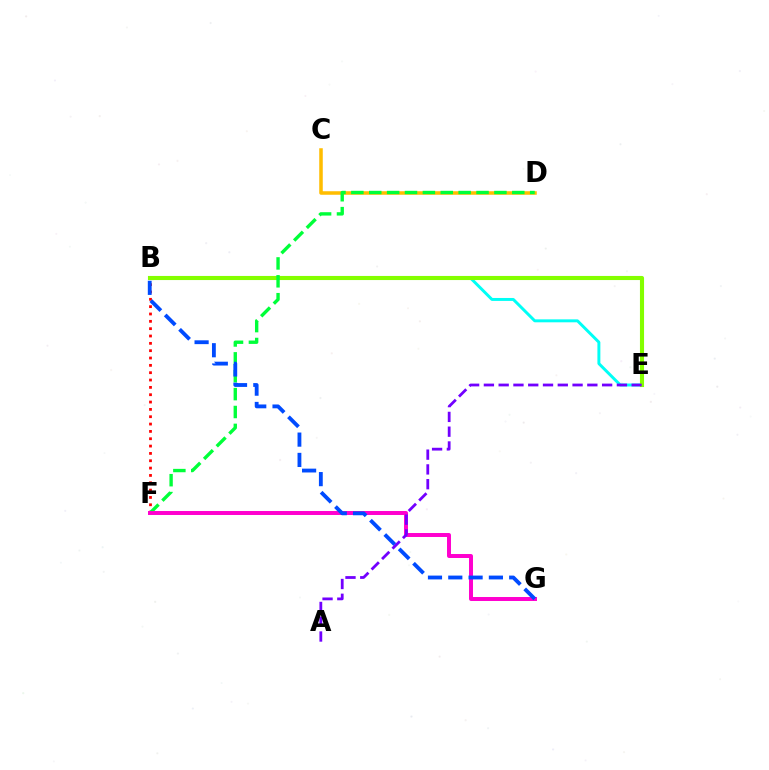{('B', 'E'): [{'color': '#00fff6', 'line_style': 'solid', 'thickness': 2.12}, {'color': '#84ff00', 'line_style': 'solid', 'thickness': 2.95}], ('B', 'F'): [{'color': '#ff0000', 'line_style': 'dotted', 'thickness': 1.99}], ('C', 'D'): [{'color': '#ffbd00', 'line_style': 'solid', 'thickness': 2.54}], ('D', 'F'): [{'color': '#00ff39', 'line_style': 'dashed', 'thickness': 2.43}], ('F', 'G'): [{'color': '#ff00cf', 'line_style': 'solid', 'thickness': 2.86}], ('B', 'G'): [{'color': '#004bff', 'line_style': 'dashed', 'thickness': 2.76}], ('A', 'E'): [{'color': '#7200ff', 'line_style': 'dashed', 'thickness': 2.01}]}